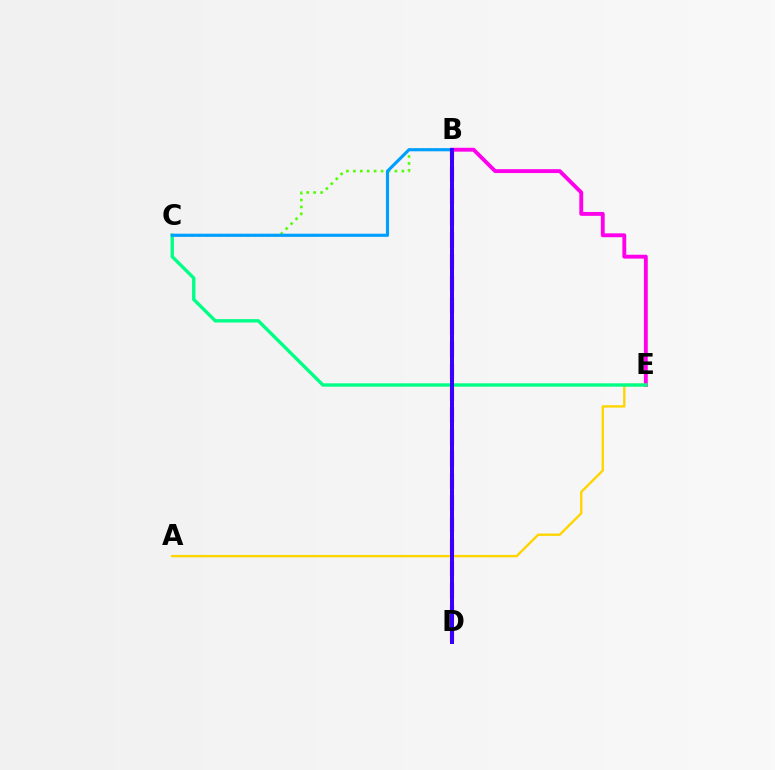{('B', 'C'): [{'color': '#4fff00', 'line_style': 'dotted', 'thickness': 1.88}, {'color': '#009eff', 'line_style': 'solid', 'thickness': 2.26}], ('B', 'E'): [{'color': '#ff00ed', 'line_style': 'solid', 'thickness': 2.79}], ('B', 'D'): [{'color': '#ff0000', 'line_style': 'dashed', 'thickness': 2.98}, {'color': '#3700ff', 'line_style': 'solid', 'thickness': 2.88}], ('A', 'E'): [{'color': '#ffd500', 'line_style': 'solid', 'thickness': 1.71}], ('C', 'E'): [{'color': '#00ff86', 'line_style': 'solid', 'thickness': 2.43}]}